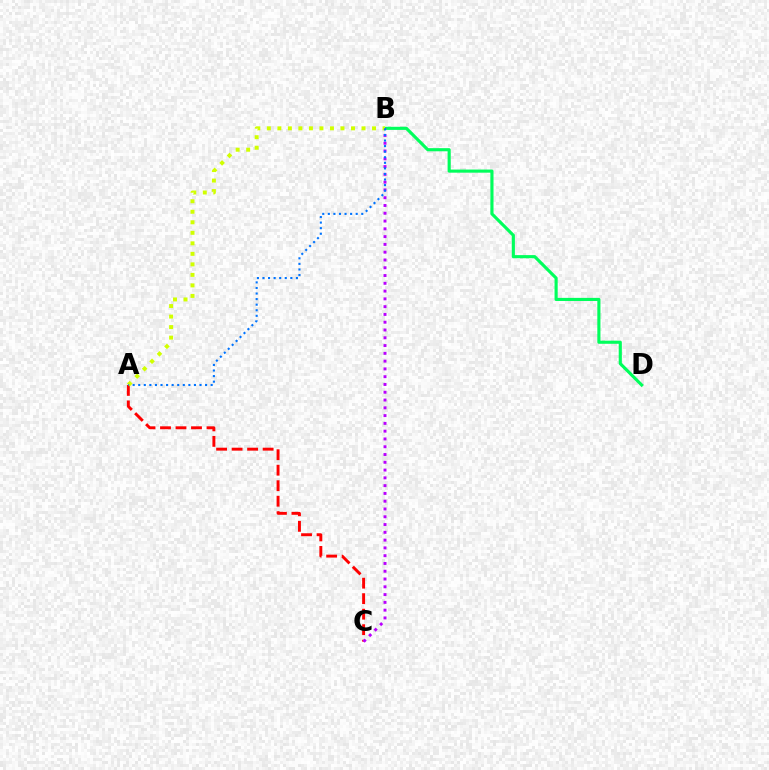{('A', 'C'): [{'color': '#ff0000', 'line_style': 'dashed', 'thickness': 2.11}], ('B', 'D'): [{'color': '#00ff5c', 'line_style': 'solid', 'thickness': 2.26}], ('B', 'C'): [{'color': '#b900ff', 'line_style': 'dotted', 'thickness': 2.11}], ('A', 'B'): [{'color': '#d1ff00', 'line_style': 'dotted', 'thickness': 2.86}, {'color': '#0074ff', 'line_style': 'dotted', 'thickness': 1.51}]}